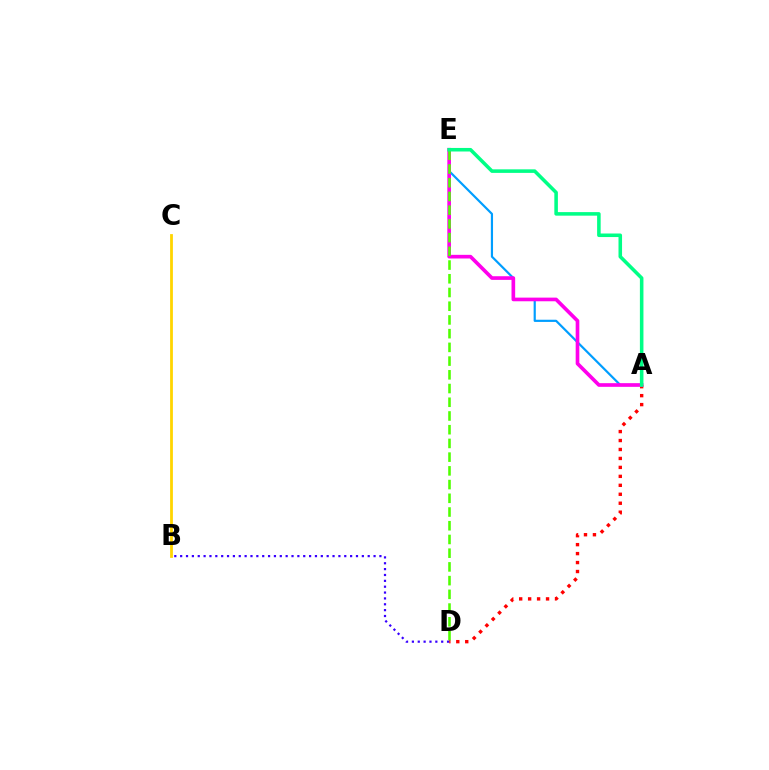{('A', 'D'): [{'color': '#ff0000', 'line_style': 'dotted', 'thickness': 2.43}], ('A', 'E'): [{'color': '#009eff', 'line_style': 'solid', 'thickness': 1.57}, {'color': '#ff00ed', 'line_style': 'solid', 'thickness': 2.63}, {'color': '#00ff86', 'line_style': 'solid', 'thickness': 2.56}], ('D', 'E'): [{'color': '#4fff00', 'line_style': 'dashed', 'thickness': 1.86}], ('B', 'D'): [{'color': '#3700ff', 'line_style': 'dotted', 'thickness': 1.59}], ('B', 'C'): [{'color': '#ffd500', 'line_style': 'solid', 'thickness': 2.01}]}